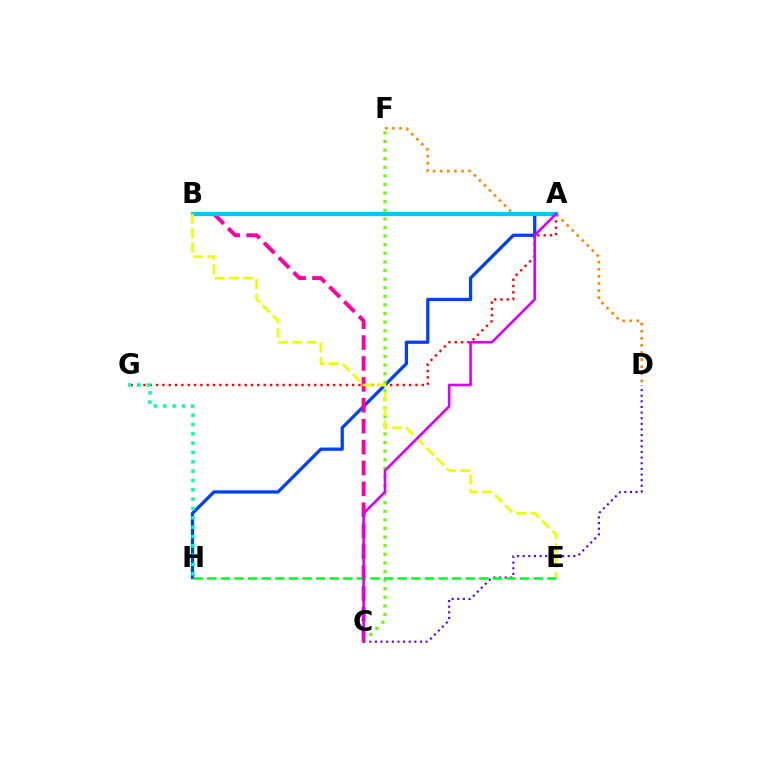{('A', 'G'): [{'color': '#ff0000', 'line_style': 'dotted', 'thickness': 1.72}], ('D', 'F'): [{'color': '#ff8800', 'line_style': 'dotted', 'thickness': 1.93}], ('A', 'H'): [{'color': '#003fff', 'line_style': 'solid', 'thickness': 2.34}], ('G', 'H'): [{'color': '#00ffaf', 'line_style': 'dotted', 'thickness': 2.54}], ('B', 'C'): [{'color': '#ff00a0', 'line_style': 'dashed', 'thickness': 2.84}], ('C', 'D'): [{'color': '#4f00ff', 'line_style': 'dotted', 'thickness': 1.53}], ('A', 'B'): [{'color': '#00c7ff', 'line_style': 'solid', 'thickness': 2.97}], ('C', 'F'): [{'color': '#66ff00', 'line_style': 'dotted', 'thickness': 2.34}], ('B', 'E'): [{'color': '#eeff00', 'line_style': 'dashed', 'thickness': 1.95}], ('E', 'H'): [{'color': '#00ff27', 'line_style': 'dashed', 'thickness': 1.85}], ('A', 'C'): [{'color': '#d600ff', 'line_style': 'solid', 'thickness': 1.89}]}